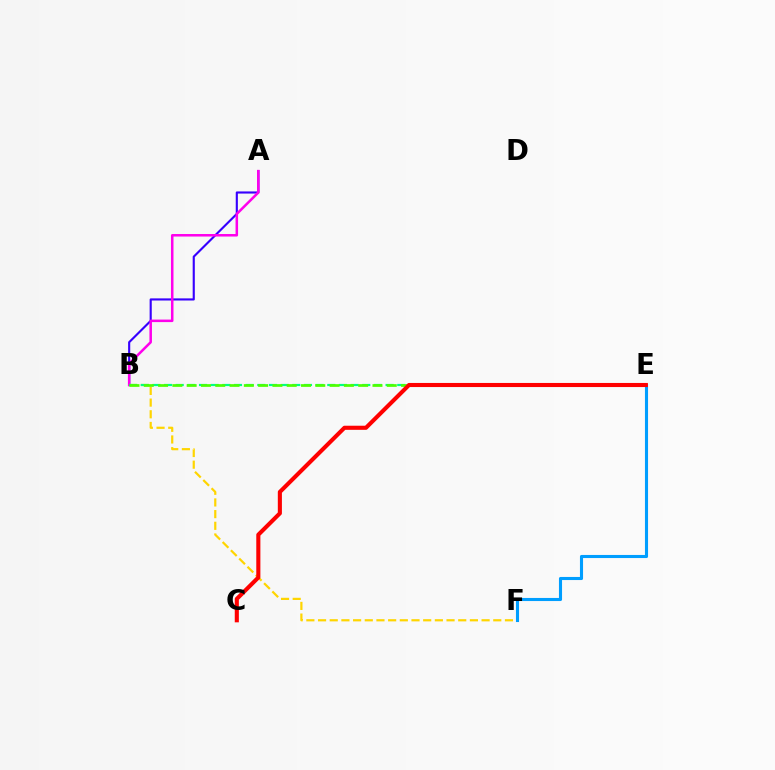{('A', 'B'): [{'color': '#3700ff', 'line_style': 'solid', 'thickness': 1.53}, {'color': '#ff00ed', 'line_style': 'solid', 'thickness': 1.82}], ('B', 'F'): [{'color': '#ffd500', 'line_style': 'dashed', 'thickness': 1.59}], ('E', 'F'): [{'color': '#009eff', 'line_style': 'solid', 'thickness': 2.23}], ('B', 'E'): [{'color': '#00ff86', 'line_style': 'dashed', 'thickness': 1.58}, {'color': '#4fff00', 'line_style': 'dashed', 'thickness': 1.94}], ('C', 'E'): [{'color': '#ff0000', 'line_style': 'solid', 'thickness': 2.95}]}